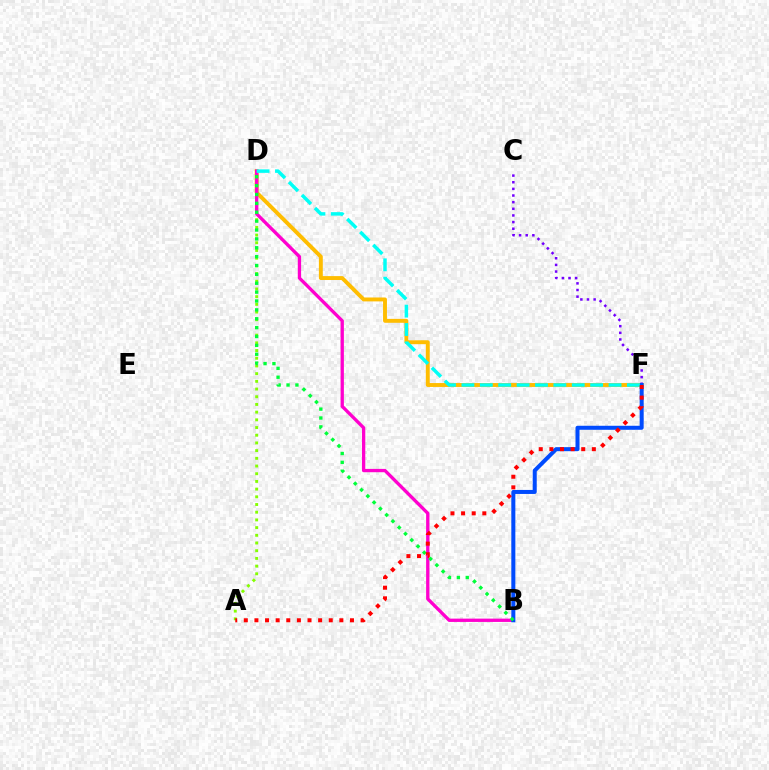{('A', 'D'): [{'color': '#84ff00', 'line_style': 'dotted', 'thickness': 2.09}], ('D', 'F'): [{'color': '#ffbd00', 'line_style': 'solid', 'thickness': 2.81}, {'color': '#00fff6', 'line_style': 'dashed', 'thickness': 2.5}], ('B', 'D'): [{'color': '#ff00cf', 'line_style': 'solid', 'thickness': 2.39}, {'color': '#00ff39', 'line_style': 'dotted', 'thickness': 2.41}], ('C', 'F'): [{'color': '#7200ff', 'line_style': 'dotted', 'thickness': 1.8}], ('B', 'F'): [{'color': '#004bff', 'line_style': 'solid', 'thickness': 2.89}], ('A', 'F'): [{'color': '#ff0000', 'line_style': 'dotted', 'thickness': 2.88}]}